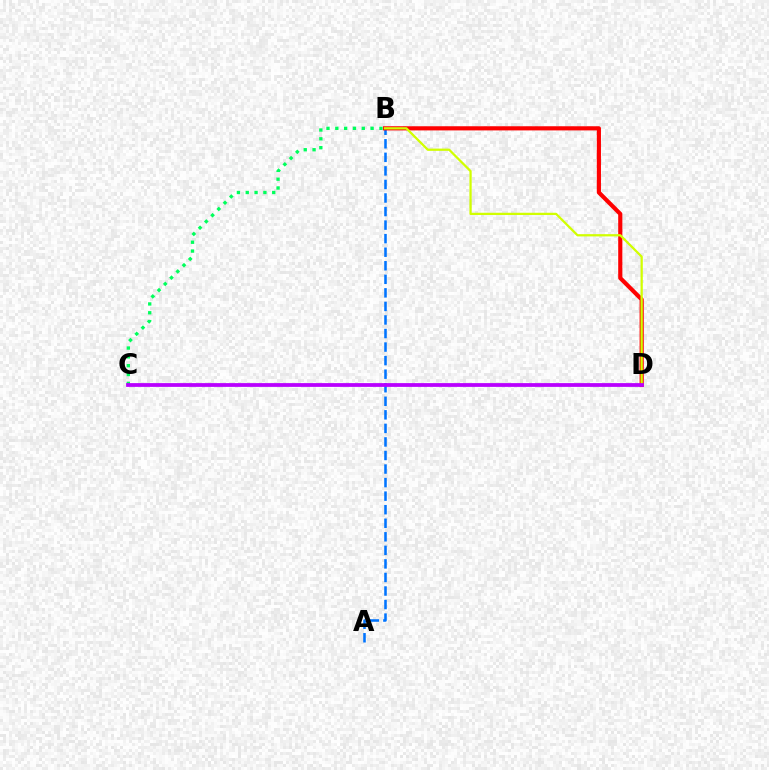{('A', 'B'): [{'color': '#0074ff', 'line_style': 'dashed', 'thickness': 1.84}], ('B', 'D'): [{'color': '#ff0000', 'line_style': 'solid', 'thickness': 2.99}, {'color': '#d1ff00', 'line_style': 'solid', 'thickness': 1.63}], ('B', 'C'): [{'color': '#00ff5c', 'line_style': 'dotted', 'thickness': 2.4}], ('C', 'D'): [{'color': '#b900ff', 'line_style': 'solid', 'thickness': 2.71}]}